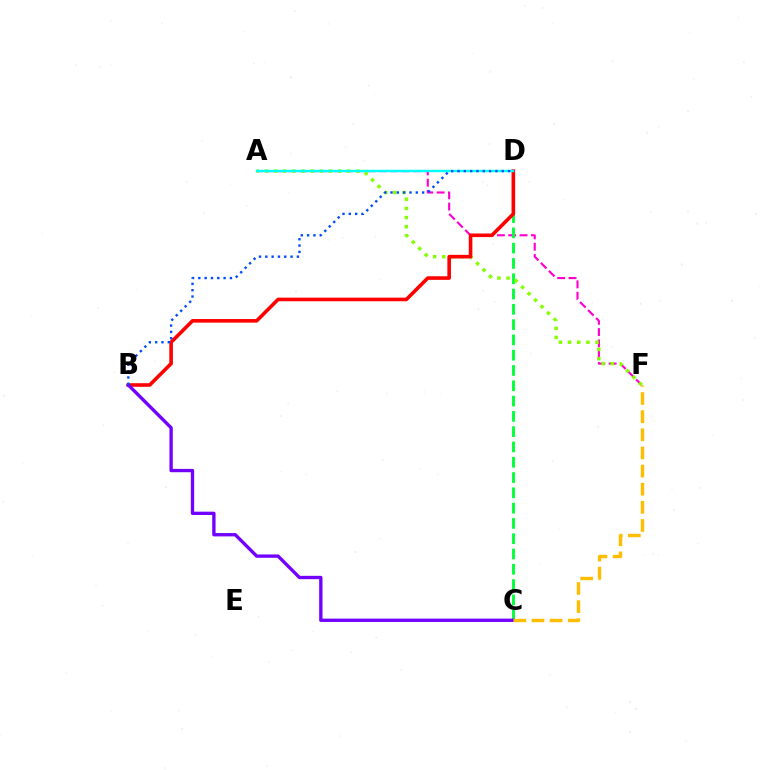{('A', 'F'): [{'color': '#ff00cf', 'line_style': 'dashed', 'thickness': 1.54}, {'color': '#84ff00', 'line_style': 'dotted', 'thickness': 2.48}], ('C', 'D'): [{'color': '#00ff39', 'line_style': 'dashed', 'thickness': 2.08}], ('B', 'D'): [{'color': '#ff0000', 'line_style': 'solid', 'thickness': 2.59}, {'color': '#004bff', 'line_style': 'dotted', 'thickness': 1.72}], ('A', 'D'): [{'color': '#00fff6', 'line_style': 'solid', 'thickness': 1.73}], ('B', 'C'): [{'color': '#7200ff', 'line_style': 'solid', 'thickness': 2.4}], ('C', 'F'): [{'color': '#ffbd00', 'line_style': 'dashed', 'thickness': 2.46}]}